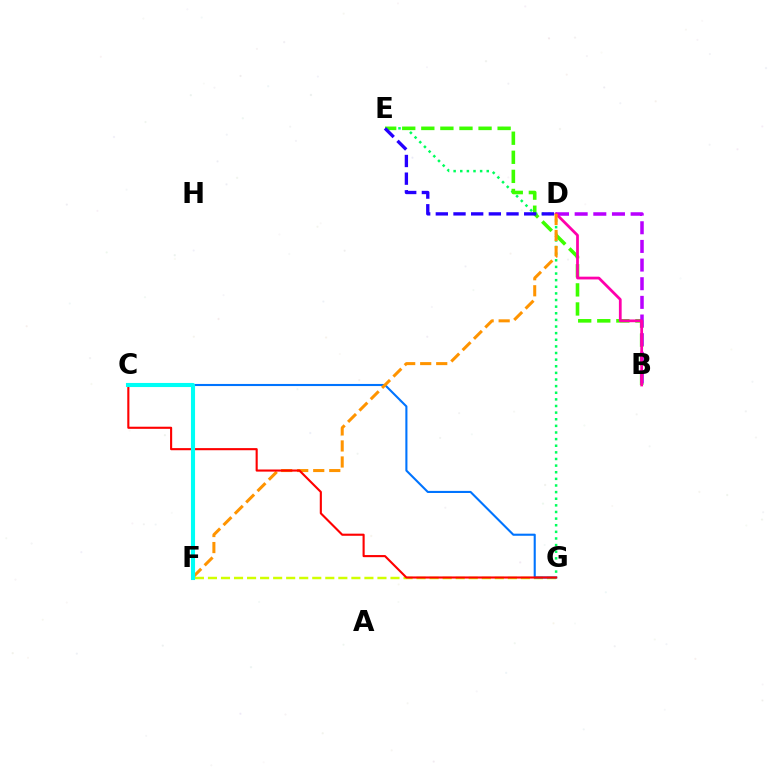{('E', 'G'): [{'color': '#00ff5c', 'line_style': 'dotted', 'thickness': 1.8}], ('F', 'G'): [{'color': '#d1ff00', 'line_style': 'dashed', 'thickness': 1.77}], ('B', 'E'): [{'color': '#3dff00', 'line_style': 'dashed', 'thickness': 2.59}], ('C', 'G'): [{'color': '#0074ff', 'line_style': 'solid', 'thickness': 1.51}, {'color': '#ff0000', 'line_style': 'solid', 'thickness': 1.52}], ('B', 'D'): [{'color': '#b900ff', 'line_style': 'dashed', 'thickness': 2.53}, {'color': '#ff00ac', 'line_style': 'solid', 'thickness': 1.99}], ('D', 'F'): [{'color': '#ff9400', 'line_style': 'dashed', 'thickness': 2.18}], ('C', 'F'): [{'color': '#00fff6', 'line_style': 'solid', 'thickness': 2.95}], ('D', 'E'): [{'color': '#2500ff', 'line_style': 'dashed', 'thickness': 2.4}]}